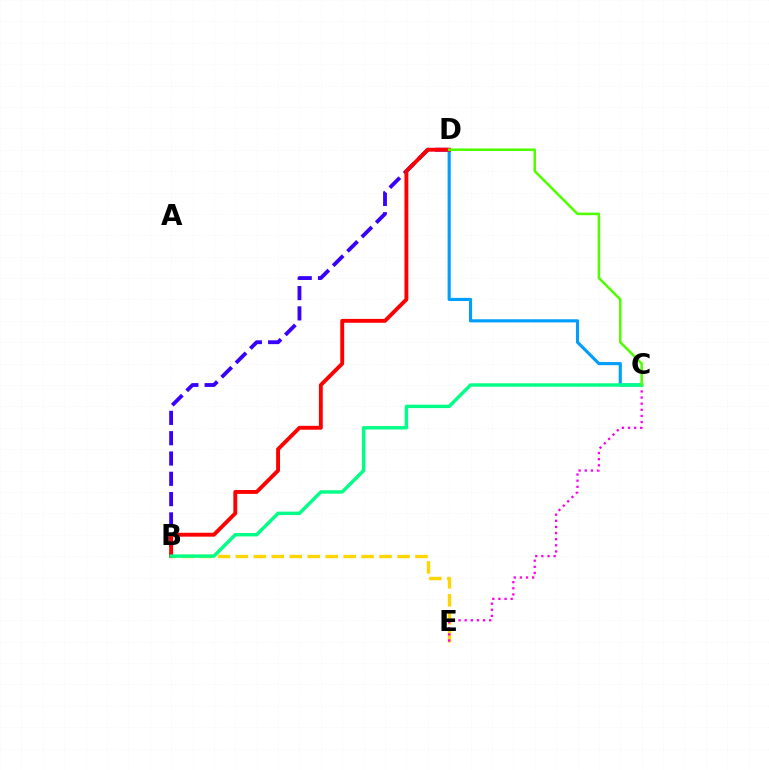{('B', 'E'): [{'color': '#ffd500', 'line_style': 'dashed', 'thickness': 2.44}], ('C', 'E'): [{'color': '#ff00ed', 'line_style': 'dotted', 'thickness': 1.66}], ('B', 'D'): [{'color': '#3700ff', 'line_style': 'dashed', 'thickness': 2.76}, {'color': '#ff0000', 'line_style': 'solid', 'thickness': 2.79}], ('C', 'D'): [{'color': '#009eff', 'line_style': 'solid', 'thickness': 2.25}, {'color': '#4fff00', 'line_style': 'solid', 'thickness': 1.83}], ('B', 'C'): [{'color': '#00ff86', 'line_style': 'solid', 'thickness': 2.48}]}